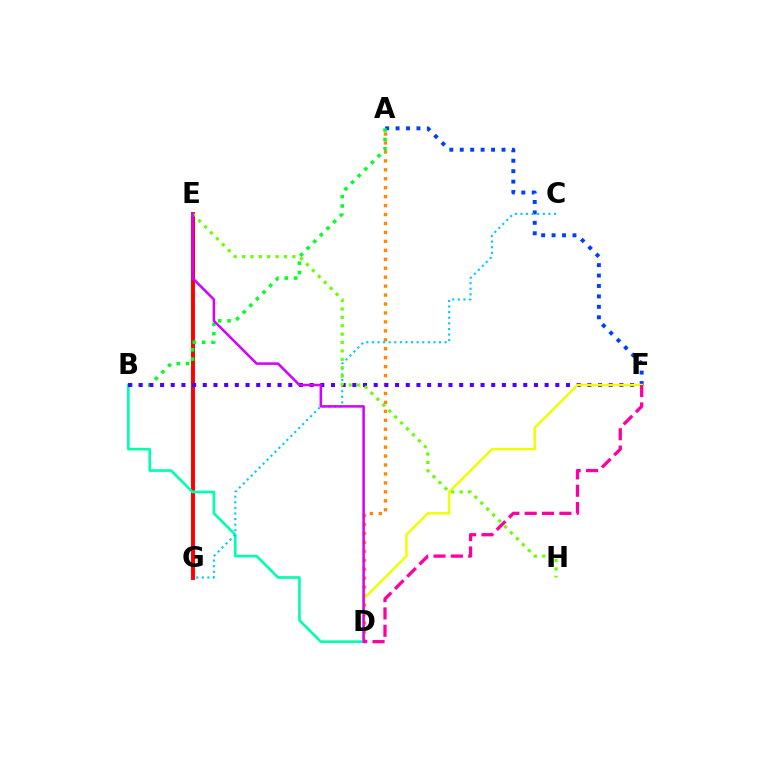{('A', 'D'): [{'color': '#ff8800', 'line_style': 'dotted', 'thickness': 2.43}], ('E', 'G'): [{'color': '#ff0000', 'line_style': 'solid', 'thickness': 2.85}], ('A', 'F'): [{'color': '#003fff', 'line_style': 'dotted', 'thickness': 2.83}], ('A', 'B'): [{'color': '#00ff27', 'line_style': 'dotted', 'thickness': 2.54}], ('B', 'D'): [{'color': '#00ffaf', 'line_style': 'solid', 'thickness': 1.9}], ('C', 'G'): [{'color': '#00c7ff', 'line_style': 'dotted', 'thickness': 1.52}], ('B', 'F'): [{'color': '#4f00ff', 'line_style': 'dotted', 'thickness': 2.9}], ('D', 'F'): [{'color': '#eeff00', 'line_style': 'solid', 'thickness': 1.79}, {'color': '#ff00a0', 'line_style': 'dashed', 'thickness': 2.36}], ('E', 'H'): [{'color': '#66ff00', 'line_style': 'dotted', 'thickness': 2.28}], ('D', 'E'): [{'color': '#d600ff', 'line_style': 'solid', 'thickness': 1.82}]}